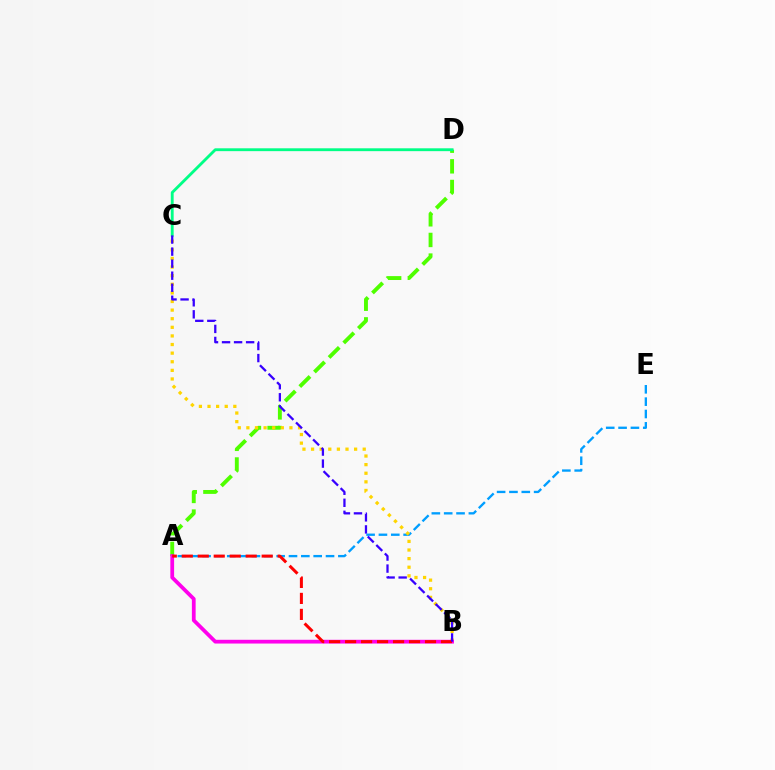{('A', 'D'): [{'color': '#4fff00', 'line_style': 'dashed', 'thickness': 2.8}], ('A', 'E'): [{'color': '#009eff', 'line_style': 'dashed', 'thickness': 1.68}], ('B', 'C'): [{'color': '#ffd500', 'line_style': 'dotted', 'thickness': 2.34}, {'color': '#3700ff', 'line_style': 'dashed', 'thickness': 1.64}], ('C', 'D'): [{'color': '#00ff86', 'line_style': 'solid', 'thickness': 2.05}], ('A', 'B'): [{'color': '#ff00ed', 'line_style': 'solid', 'thickness': 2.7}, {'color': '#ff0000', 'line_style': 'dashed', 'thickness': 2.17}]}